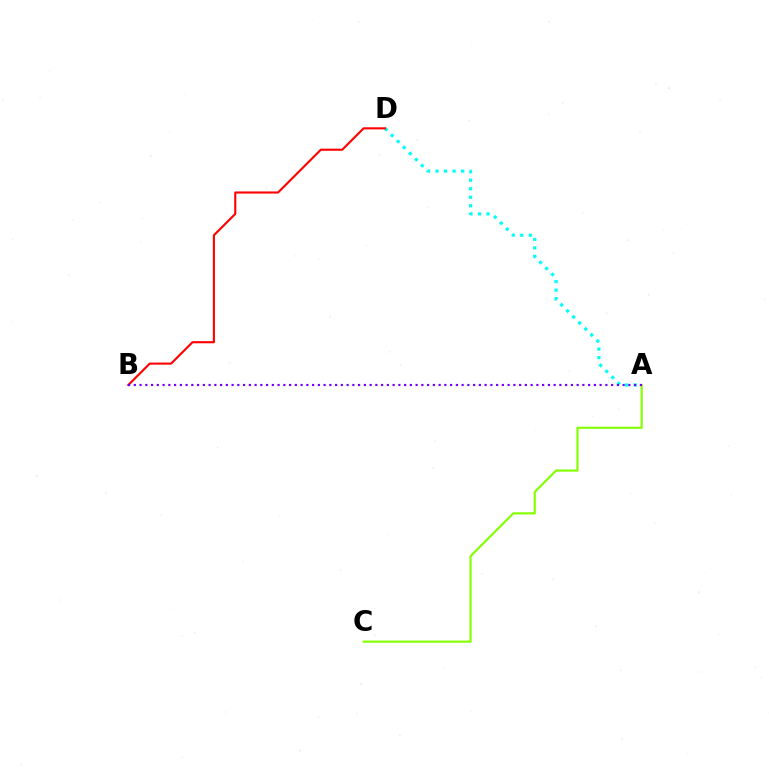{('A', 'D'): [{'color': '#00fff6', 'line_style': 'dotted', 'thickness': 2.31}], ('B', 'D'): [{'color': '#ff0000', 'line_style': 'solid', 'thickness': 1.52}], ('A', 'C'): [{'color': '#84ff00', 'line_style': 'solid', 'thickness': 1.55}], ('A', 'B'): [{'color': '#7200ff', 'line_style': 'dotted', 'thickness': 1.56}]}